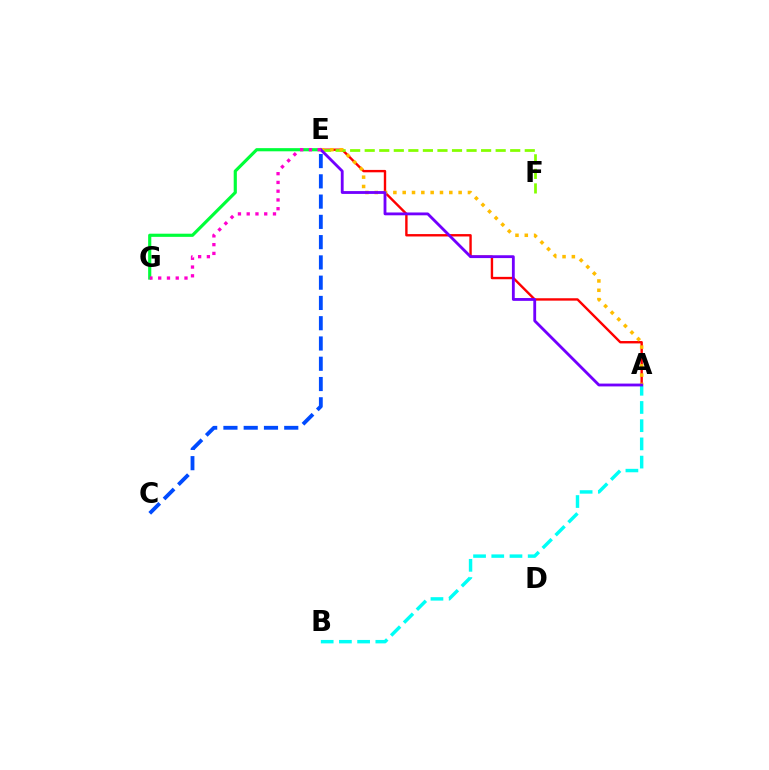{('E', 'G'): [{'color': '#00ff39', 'line_style': 'solid', 'thickness': 2.28}, {'color': '#ff00cf', 'line_style': 'dotted', 'thickness': 2.38}], ('A', 'E'): [{'color': '#ff0000', 'line_style': 'solid', 'thickness': 1.72}, {'color': '#ffbd00', 'line_style': 'dotted', 'thickness': 2.53}, {'color': '#7200ff', 'line_style': 'solid', 'thickness': 2.04}], ('C', 'E'): [{'color': '#004bff', 'line_style': 'dashed', 'thickness': 2.75}], ('A', 'B'): [{'color': '#00fff6', 'line_style': 'dashed', 'thickness': 2.47}], ('E', 'F'): [{'color': '#84ff00', 'line_style': 'dashed', 'thickness': 1.98}]}